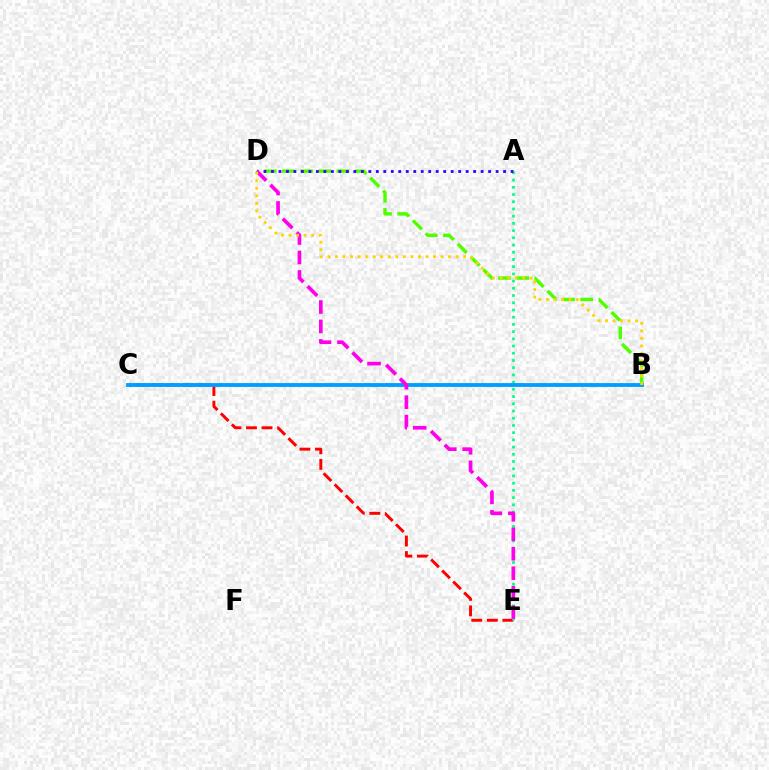{('B', 'D'): [{'color': '#4fff00', 'line_style': 'dashed', 'thickness': 2.47}, {'color': '#ffd500', 'line_style': 'dotted', 'thickness': 2.05}], ('C', 'E'): [{'color': '#ff0000', 'line_style': 'dashed', 'thickness': 2.12}], ('A', 'E'): [{'color': '#00ff86', 'line_style': 'dotted', 'thickness': 1.96}], ('A', 'D'): [{'color': '#3700ff', 'line_style': 'dotted', 'thickness': 2.03}], ('B', 'C'): [{'color': '#009eff', 'line_style': 'solid', 'thickness': 2.75}], ('D', 'E'): [{'color': '#ff00ed', 'line_style': 'dashed', 'thickness': 2.64}]}